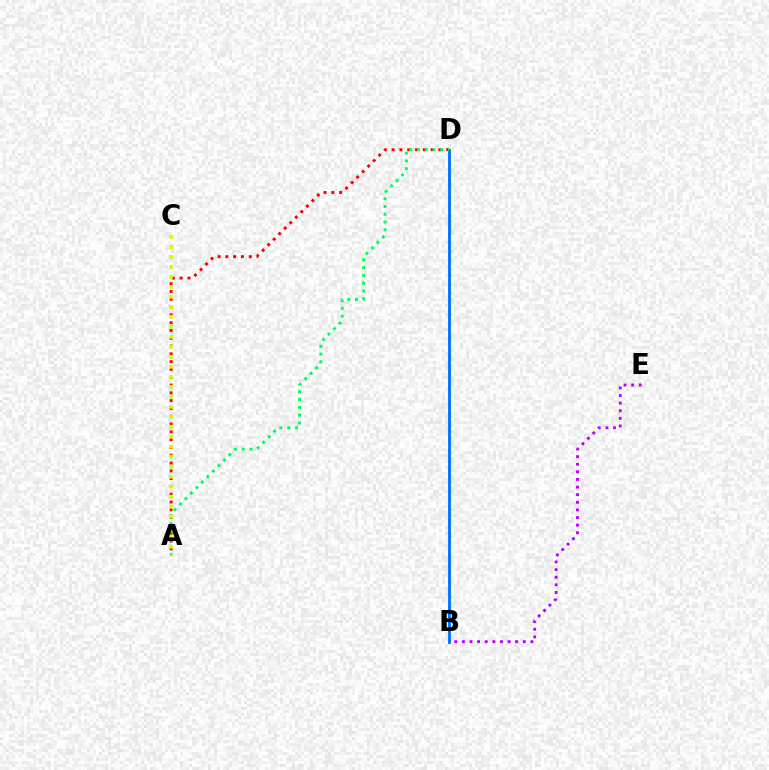{('A', 'D'): [{'color': '#ff0000', 'line_style': 'dotted', 'thickness': 2.12}, {'color': '#00ff5c', 'line_style': 'dotted', 'thickness': 2.11}], ('B', 'D'): [{'color': '#0074ff', 'line_style': 'solid', 'thickness': 2.07}], ('A', 'C'): [{'color': '#d1ff00', 'line_style': 'dotted', 'thickness': 2.72}], ('B', 'E'): [{'color': '#b900ff', 'line_style': 'dotted', 'thickness': 2.07}]}